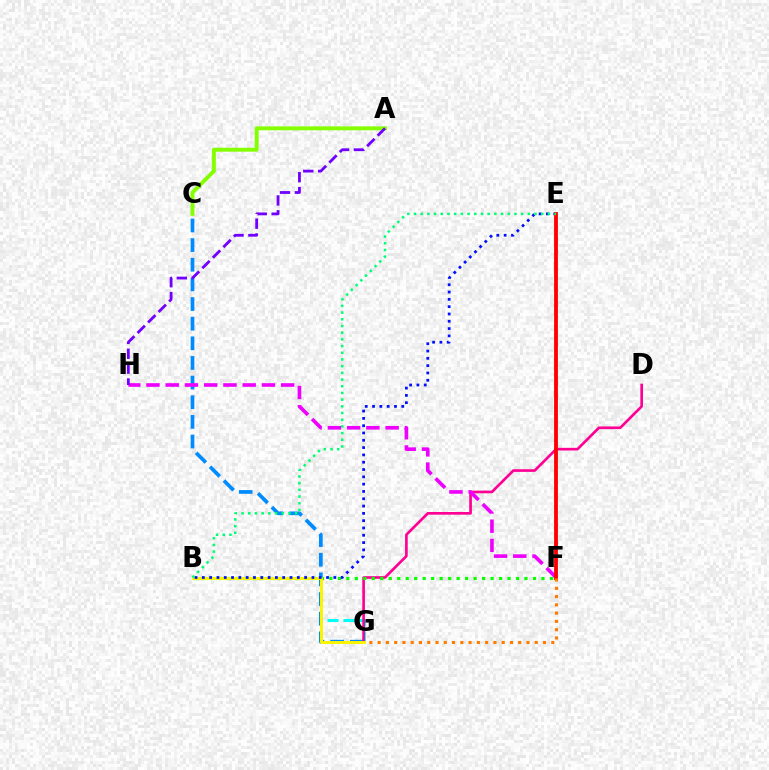{('A', 'C'): [{'color': '#84ff00', 'line_style': 'solid', 'thickness': 2.81}], ('B', 'G'): [{'color': '#00fff6', 'line_style': 'dashed', 'thickness': 2.17}, {'color': '#fcf500', 'line_style': 'solid', 'thickness': 2.12}], ('C', 'G'): [{'color': '#008cff', 'line_style': 'dashed', 'thickness': 2.67}], ('D', 'G'): [{'color': '#ff0094', 'line_style': 'solid', 'thickness': 1.92}], ('F', 'H'): [{'color': '#ee00ff', 'line_style': 'dashed', 'thickness': 2.61}], ('B', 'F'): [{'color': '#08ff00', 'line_style': 'dotted', 'thickness': 2.31}], ('B', 'E'): [{'color': '#0010ff', 'line_style': 'dotted', 'thickness': 1.99}, {'color': '#00ff74', 'line_style': 'dotted', 'thickness': 1.82}], ('E', 'F'): [{'color': '#ff0000', 'line_style': 'solid', 'thickness': 2.75}], ('A', 'H'): [{'color': '#7200ff', 'line_style': 'dashed', 'thickness': 2.02}], ('F', 'G'): [{'color': '#ff7c00', 'line_style': 'dotted', 'thickness': 2.25}]}